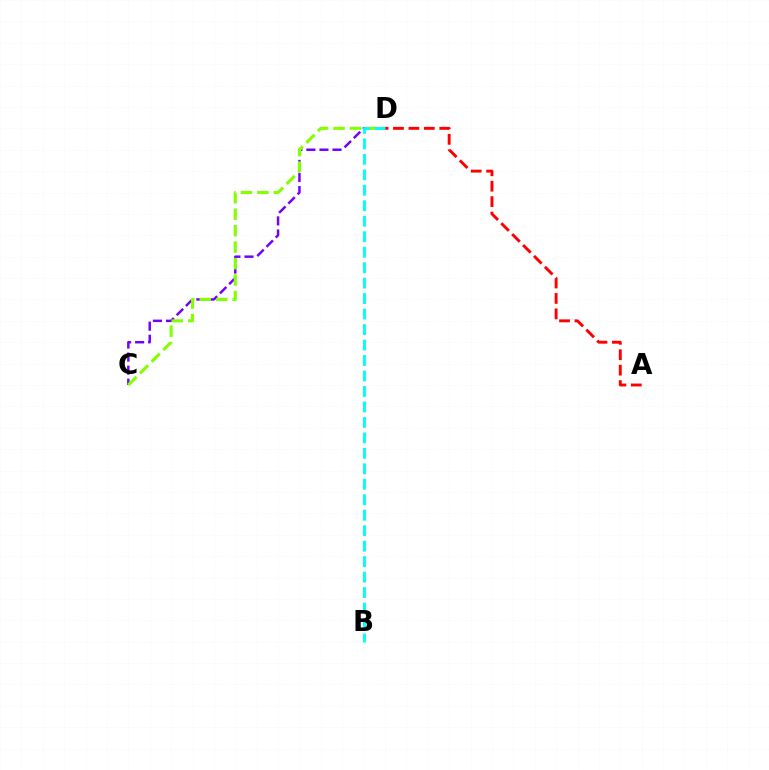{('A', 'D'): [{'color': '#ff0000', 'line_style': 'dashed', 'thickness': 2.1}], ('C', 'D'): [{'color': '#7200ff', 'line_style': 'dashed', 'thickness': 1.78}, {'color': '#84ff00', 'line_style': 'dashed', 'thickness': 2.24}], ('B', 'D'): [{'color': '#00fff6', 'line_style': 'dashed', 'thickness': 2.1}]}